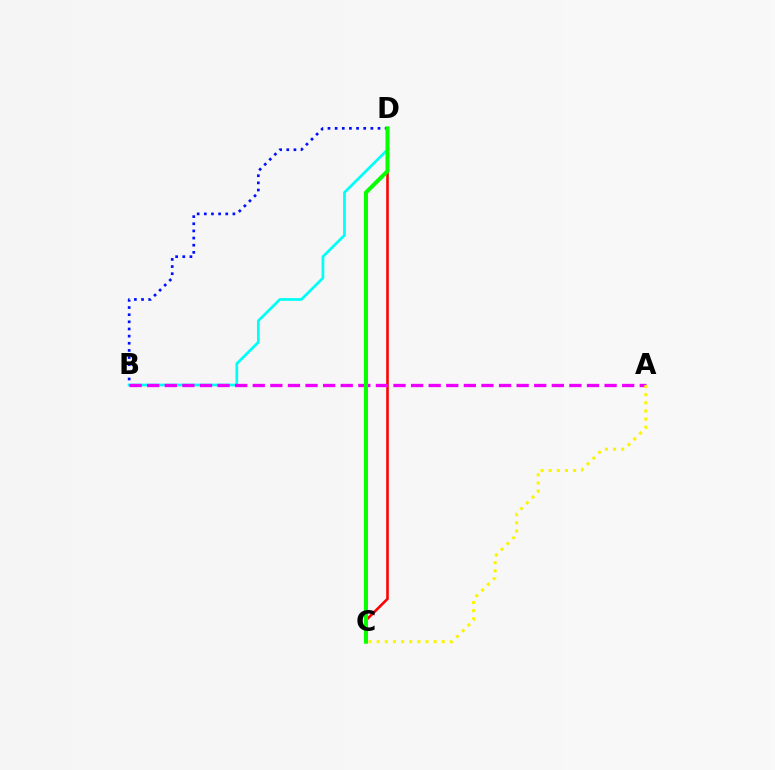{('B', 'D'): [{'color': '#0010ff', 'line_style': 'dotted', 'thickness': 1.94}, {'color': '#00fff6', 'line_style': 'solid', 'thickness': 1.96}], ('C', 'D'): [{'color': '#ff0000', 'line_style': 'solid', 'thickness': 1.87}, {'color': '#08ff00', 'line_style': 'solid', 'thickness': 2.9}], ('A', 'B'): [{'color': '#ee00ff', 'line_style': 'dashed', 'thickness': 2.39}], ('A', 'C'): [{'color': '#fcf500', 'line_style': 'dotted', 'thickness': 2.21}]}